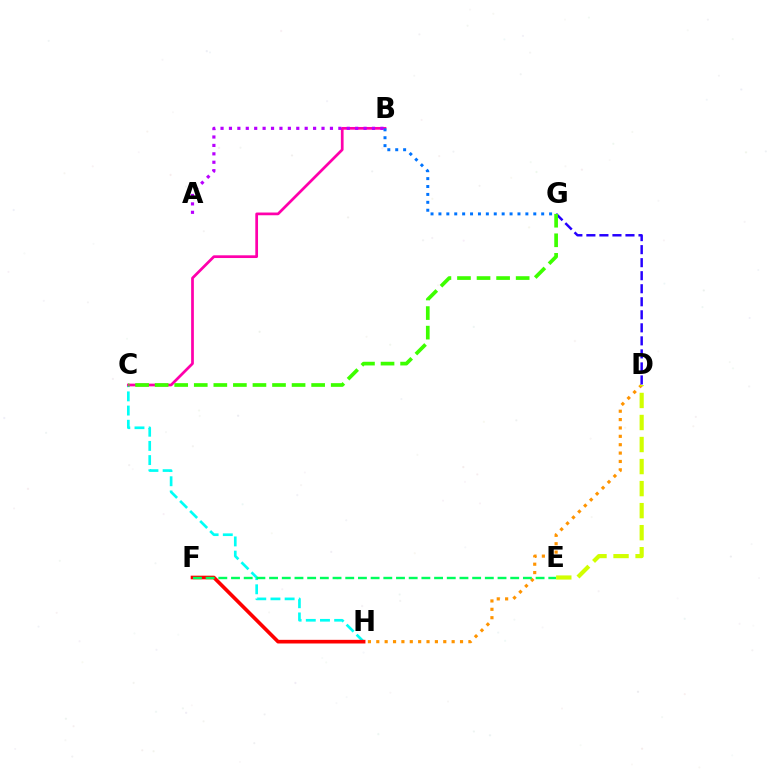{('C', 'H'): [{'color': '#00fff6', 'line_style': 'dashed', 'thickness': 1.93}], ('D', 'H'): [{'color': '#ff9400', 'line_style': 'dotted', 'thickness': 2.28}], ('D', 'E'): [{'color': '#d1ff00', 'line_style': 'dashed', 'thickness': 2.99}], ('B', 'C'): [{'color': '#ff00ac', 'line_style': 'solid', 'thickness': 1.96}], ('F', 'H'): [{'color': '#ff0000', 'line_style': 'solid', 'thickness': 2.62}], ('B', 'G'): [{'color': '#0074ff', 'line_style': 'dotted', 'thickness': 2.15}], ('D', 'G'): [{'color': '#2500ff', 'line_style': 'dashed', 'thickness': 1.77}], ('A', 'B'): [{'color': '#b900ff', 'line_style': 'dotted', 'thickness': 2.29}], ('C', 'G'): [{'color': '#3dff00', 'line_style': 'dashed', 'thickness': 2.66}], ('E', 'F'): [{'color': '#00ff5c', 'line_style': 'dashed', 'thickness': 1.72}]}